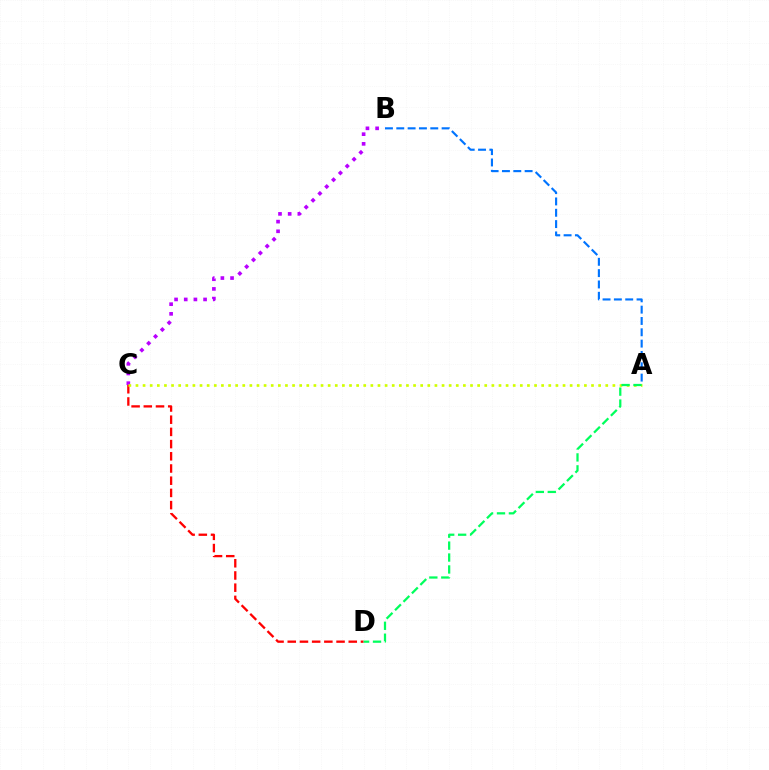{('A', 'B'): [{'color': '#0074ff', 'line_style': 'dashed', 'thickness': 1.54}], ('C', 'D'): [{'color': '#ff0000', 'line_style': 'dashed', 'thickness': 1.66}], ('B', 'C'): [{'color': '#b900ff', 'line_style': 'dotted', 'thickness': 2.63}], ('A', 'C'): [{'color': '#d1ff00', 'line_style': 'dotted', 'thickness': 1.93}], ('A', 'D'): [{'color': '#00ff5c', 'line_style': 'dashed', 'thickness': 1.62}]}